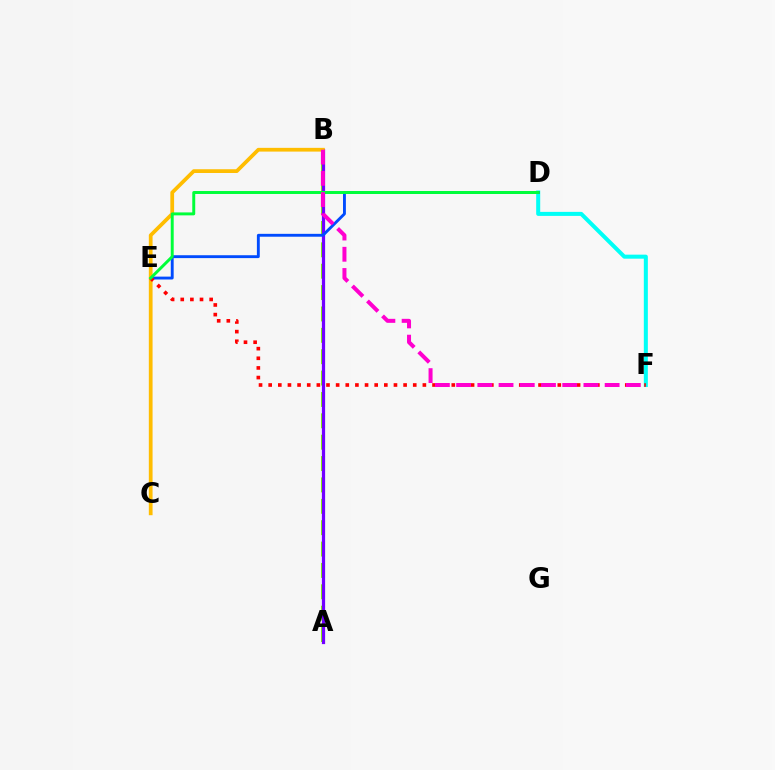{('A', 'B'): [{'color': '#84ff00', 'line_style': 'dashed', 'thickness': 2.9}, {'color': '#7200ff', 'line_style': 'solid', 'thickness': 2.32}], ('D', 'F'): [{'color': '#00fff6', 'line_style': 'solid', 'thickness': 2.9}], ('D', 'E'): [{'color': '#004bff', 'line_style': 'solid', 'thickness': 2.07}, {'color': '#00ff39', 'line_style': 'solid', 'thickness': 2.12}], ('B', 'C'): [{'color': '#ffbd00', 'line_style': 'solid', 'thickness': 2.7}], ('E', 'F'): [{'color': '#ff0000', 'line_style': 'dotted', 'thickness': 2.62}], ('B', 'F'): [{'color': '#ff00cf', 'line_style': 'dashed', 'thickness': 2.88}]}